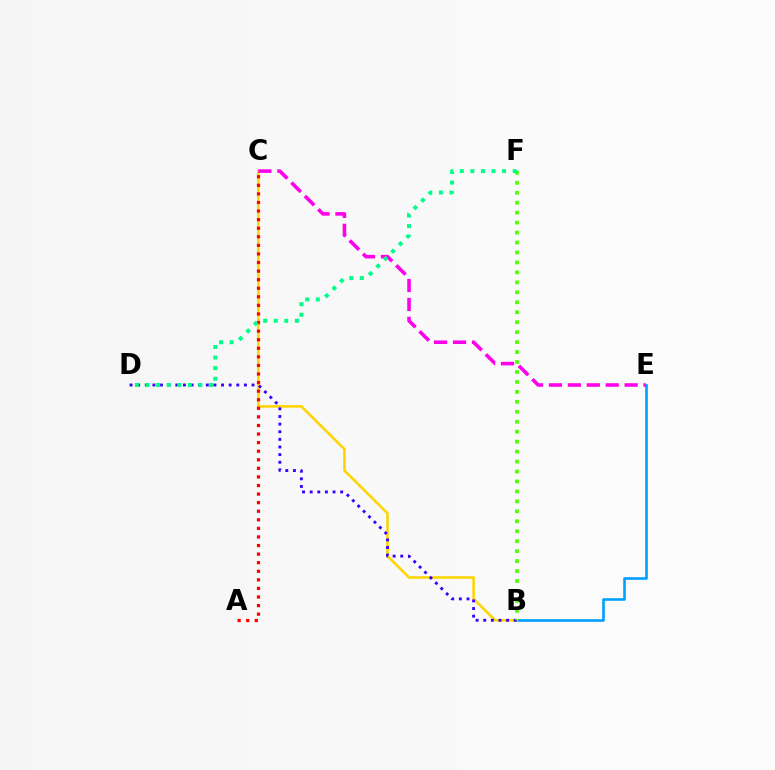{('B', 'E'): [{'color': '#009eff', 'line_style': 'solid', 'thickness': 1.88}], ('B', 'C'): [{'color': '#ffd500', 'line_style': 'solid', 'thickness': 1.85}], ('C', 'E'): [{'color': '#ff00ed', 'line_style': 'dashed', 'thickness': 2.57}], ('A', 'C'): [{'color': '#ff0000', 'line_style': 'dotted', 'thickness': 2.33}], ('B', 'D'): [{'color': '#3700ff', 'line_style': 'dotted', 'thickness': 2.07}], ('B', 'F'): [{'color': '#4fff00', 'line_style': 'dotted', 'thickness': 2.7}], ('D', 'F'): [{'color': '#00ff86', 'line_style': 'dotted', 'thickness': 2.87}]}